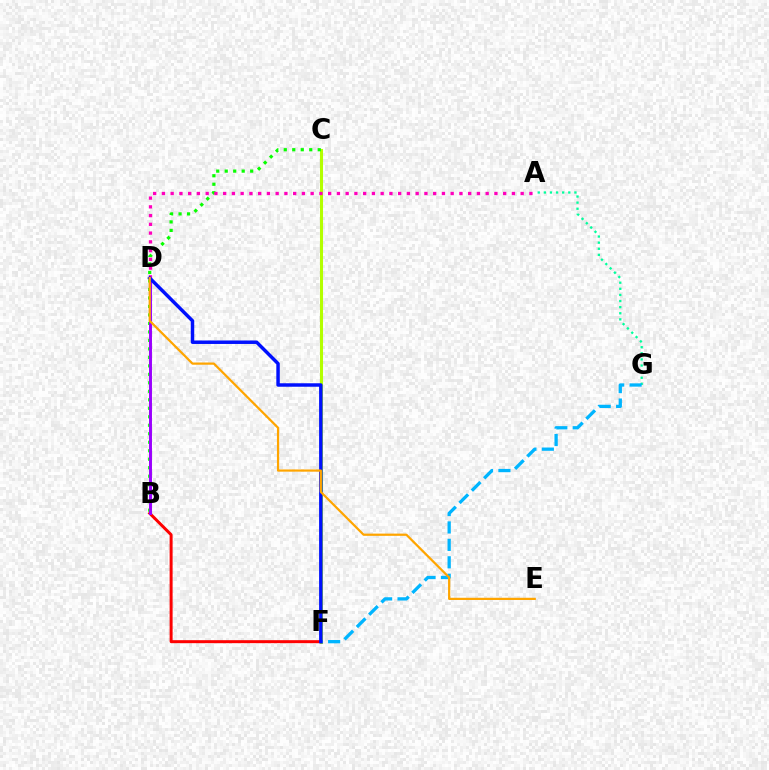{('A', 'G'): [{'color': '#00ff9d', 'line_style': 'dotted', 'thickness': 1.66}], ('C', 'F'): [{'color': '#b3ff00', 'line_style': 'solid', 'thickness': 2.2}], ('B', 'C'): [{'color': '#08ff00', 'line_style': 'dotted', 'thickness': 2.31}], ('B', 'F'): [{'color': '#ff0000', 'line_style': 'solid', 'thickness': 2.15}], ('B', 'D'): [{'color': '#9b00ff', 'line_style': 'solid', 'thickness': 2.12}], ('F', 'G'): [{'color': '#00b5ff', 'line_style': 'dashed', 'thickness': 2.37}], ('A', 'D'): [{'color': '#ff00bd', 'line_style': 'dotted', 'thickness': 2.38}], ('D', 'F'): [{'color': '#0010ff', 'line_style': 'solid', 'thickness': 2.5}], ('D', 'E'): [{'color': '#ffa500', 'line_style': 'solid', 'thickness': 1.61}]}